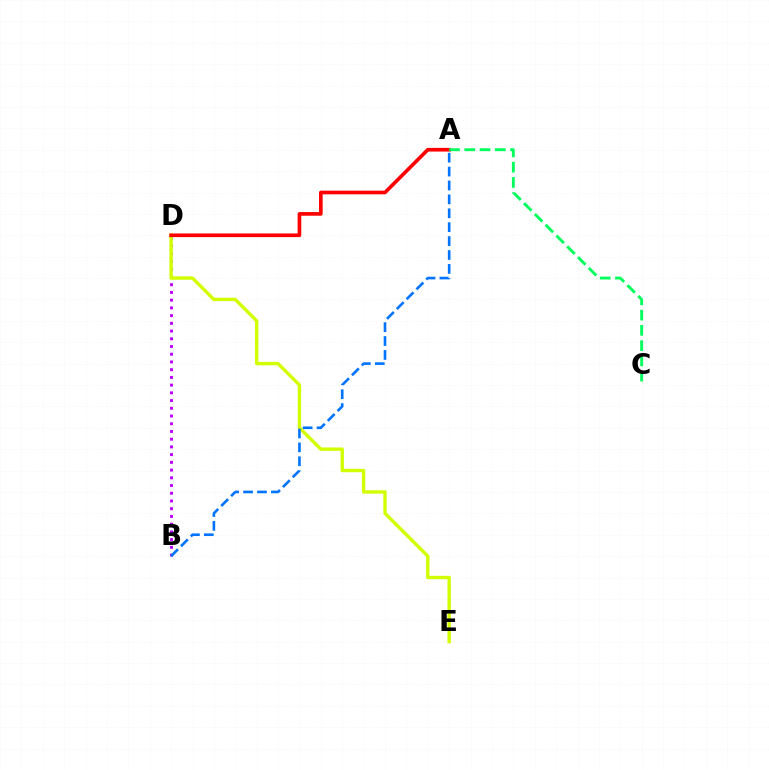{('B', 'D'): [{'color': '#b900ff', 'line_style': 'dotted', 'thickness': 2.1}], ('D', 'E'): [{'color': '#d1ff00', 'line_style': 'solid', 'thickness': 2.44}], ('A', 'B'): [{'color': '#0074ff', 'line_style': 'dashed', 'thickness': 1.89}], ('A', 'D'): [{'color': '#ff0000', 'line_style': 'solid', 'thickness': 2.64}], ('A', 'C'): [{'color': '#00ff5c', 'line_style': 'dashed', 'thickness': 2.07}]}